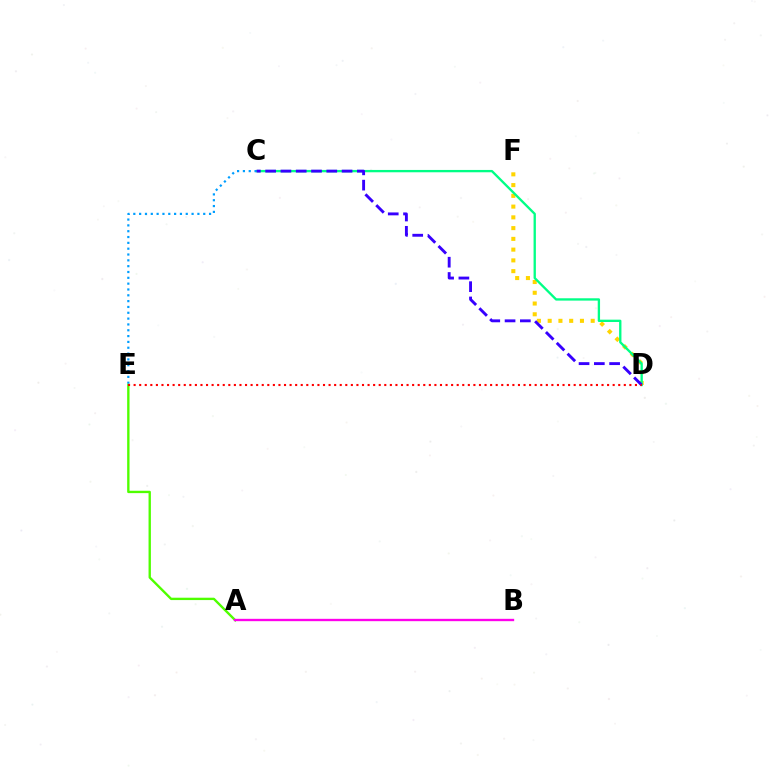{('D', 'F'): [{'color': '#ffd500', 'line_style': 'dotted', 'thickness': 2.92}], ('C', 'D'): [{'color': '#00ff86', 'line_style': 'solid', 'thickness': 1.68}, {'color': '#3700ff', 'line_style': 'dashed', 'thickness': 2.08}], ('C', 'E'): [{'color': '#009eff', 'line_style': 'dotted', 'thickness': 1.58}], ('A', 'E'): [{'color': '#4fff00', 'line_style': 'solid', 'thickness': 1.7}], ('A', 'B'): [{'color': '#ff00ed', 'line_style': 'solid', 'thickness': 1.69}], ('D', 'E'): [{'color': '#ff0000', 'line_style': 'dotted', 'thickness': 1.51}]}